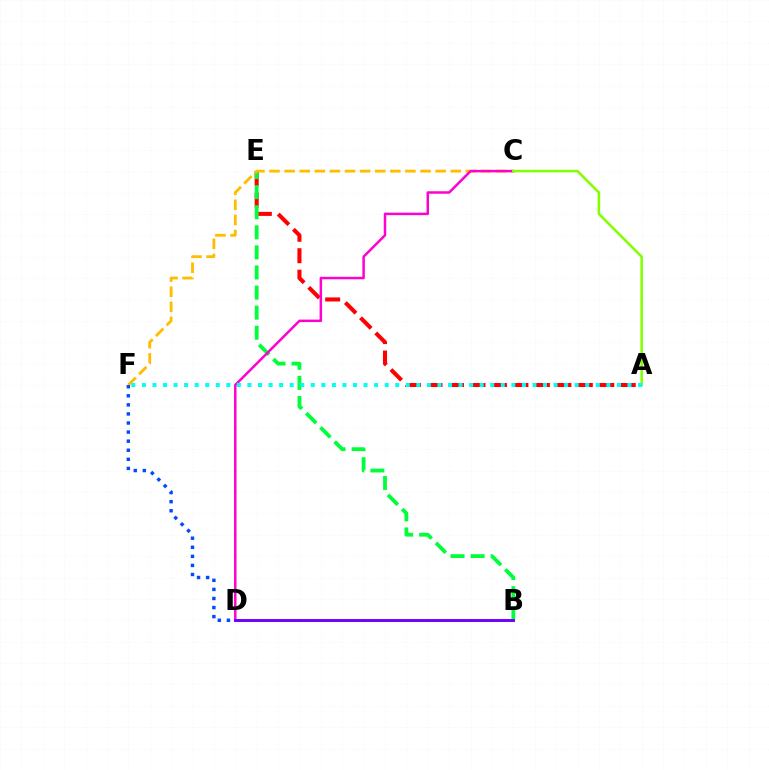{('A', 'E'): [{'color': '#ff0000', 'line_style': 'dashed', 'thickness': 2.92}], ('B', 'E'): [{'color': '#00ff39', 'line_style': 'dashed', 'thickness': 2.73}], ('C', 'F'): [{'color': '#ffbd00', 'line_style': 'dashed', 'thickness': 2.05}], ('D', 'F'): [{'color': '#004bff', 'line_style': 'dotted', 'thickness': 2.47}], ('C', 'D'): [{'color': '#ff00cf', 'line_style': 'solid', 'thickness': 1.79}], ('A', 'C'): [{'color': '#84ff00', 'line_style': 'solid', 'thickness': 1.83}], ('B', 'D'): [{'color': '#7200ff', 'line_style': 'solid', 'thickness': 2.12}], ('A', 'F'): [{'color': '#00fff6', 'line_style': 'dotted', 'thickness': 2.87}]}